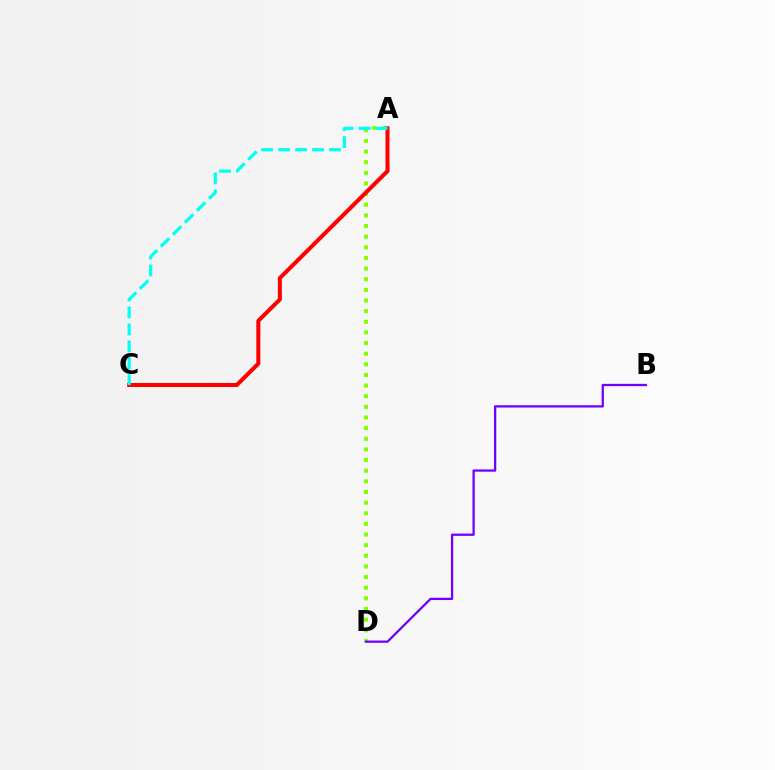{('A', 'D'): [{'color': '#84ff00', 'line_style': 'dotted', 'thickness': 2.89}], ('A', 'C'): [{'color': '#ff0000', 'line_style': 'solid', 'thickness': 2.9}, {'color': '#00fff6', 'line_style': 'dashed', 'thickness': 2.31}], ('B', 'D'): [{'color': '#7200ff', 'line_style': 'solid', 'thickness': 1.64}]}